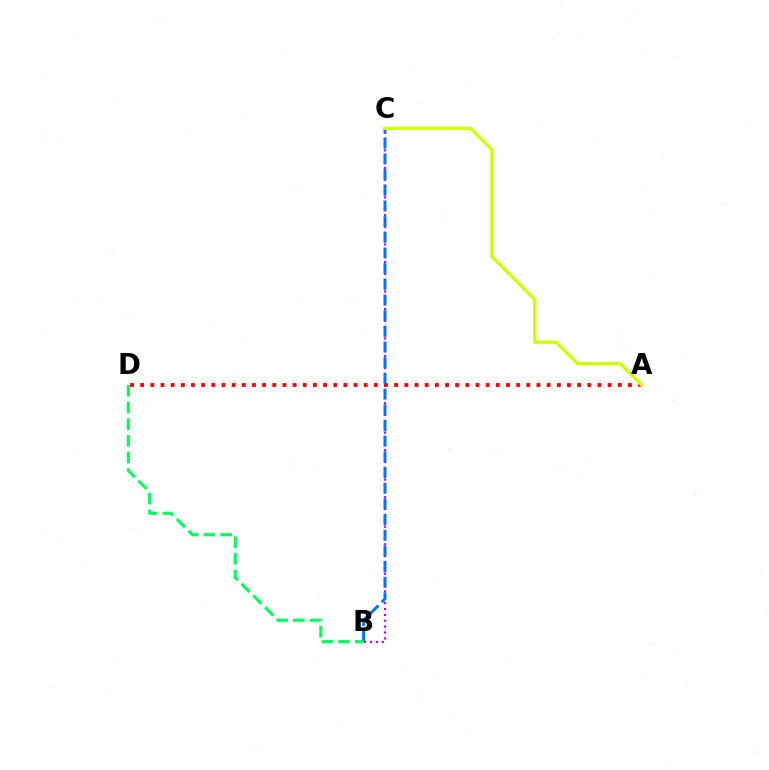{('B', 'C'): [{'color': '#b900ff', 'line_style': 'dotted', 'thickness': 1.6}, {'color': '#0074ff', 'line_style': 'dashed', 'thickness': 2.13}], ('A', 'D'): [{'color': '#ff0000', 'line_style': 'dotted', 'thickness': 2.76}], ('B', 'D'): [{'color': '#00ff5c', 'line_style': 'dashed', 'thickness': 2.26}], ('A', 'C'): [{'color': '#d1ff00', 'line_style': 'solid', 'thickness': 2.39}]}